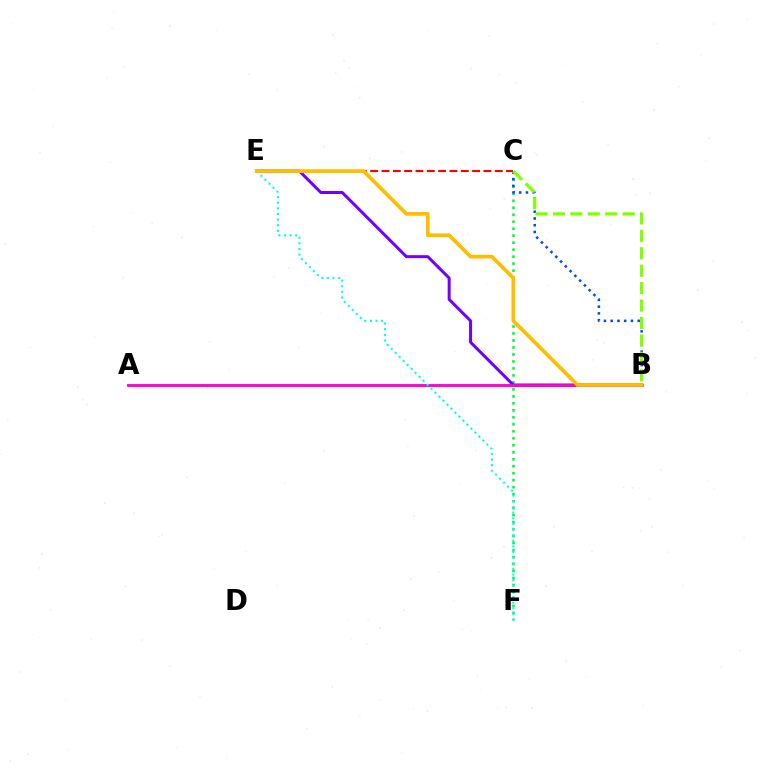{('C', 'E'): [{'color': '#ff0000', 'line_style': 'dashed', 'thickness': 1.54}], ('C', 'F'): [{'color': '#00ff39', 'line_style': 'dotted', 'thickness': 1.9}], ('B', 'E'): [{'color': '#7200ff', 'line_style': 'solid', 'thickness': 2.16}, {'color': '#ffbd00', 'line_style': 'solid', 'thickness': 2.66}], ('B', 'C'): [{'color': '#004bff', 'line_style': 'dotted', 'thickness': 1.83}, {'color': '#84ff00', 'line_style': 'dashed', 'thickness': 2.37}], ('A', 'B'): [{'color': '#ff00cf', 'line_style': 'solid', 'thickness': 2.06}], ('E', 'F'): [{'color': '#00fff6', 'line_style': 'dotted', 'thickness': 1.53}]}